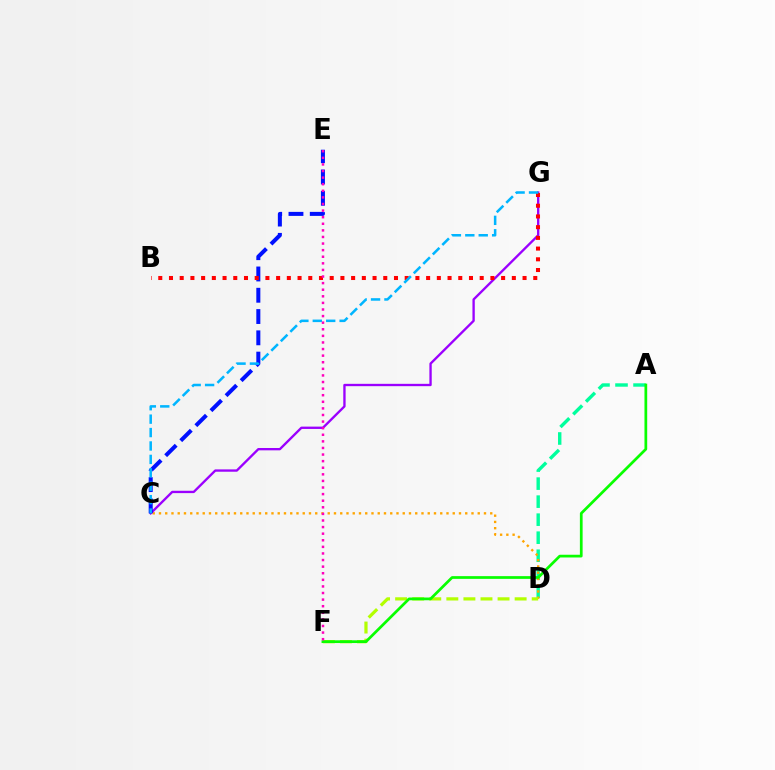{('A', 'D'): [{'color': '#00ff9d', 'line_style': 'dashed', 'thickness': 2.45}], ('C', 'D'): [{'color': '#ffa500', 'line_style': 'dotted', 'thickness': 1.7}], ('C', 'G'): [{'color': '#9b00ff', 'line_style': 'solid', 'thickness': 1.68}, {'color': '#00b5ff', 'line_style': 'dashed', 'thickness': 1.82}], ('C', 'E'): [{'color': '#0010ff', 'line_style': 'dashed', 'thickness': 2.89}], ('D', 'F'): [{'color': '#b3ff00', 'line_style': 'dashed', 'thickness': 2.32}], ('A', 'F'): [{'color': '#08ff00', 'line_style': 'solid', 'thickness': 1.96}], ('B', 'G'): [{'color': '#ff0000', 'line_style': 'dotted', 'thickness': 2.91}], ('E', 'F'): [{'color': '#ff00bd', 'line_style': 'dotted', 'thickness': 1.79}]}